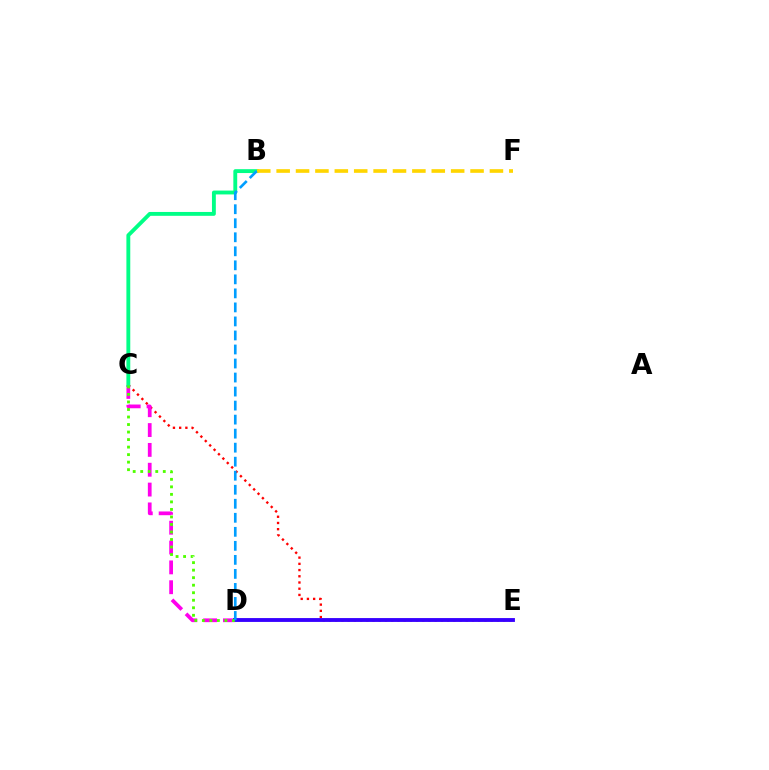{('C', 'E'): [{'color': '#ff0000', 'line_style': 'dotted', 'thickness': 1.69}], ('C', 'D'): [{'color': '#ff00ed', 'line_style': 'dashed', 'thickness': 2.7}, {'color': '#4fff00', 'line_style': 'dotted', 'thickness': 2.04}], ('D', 'E'): [{'color': '#3700ff', 'line_style': 'solid', 'thickness': 2.77}], ('B', 'C'): [{'color': '#00ff86', 'line_style': 'solid', 'thickness': 2.78}], ('B', 'F'): [{'color': '#ffd500', 'line_style': 'dashed', 'thickness': 2.63}], ('B', 'D'): [{'color': '#009eff', 'line_style': 'dashed', 'thickness': 1.91}]}